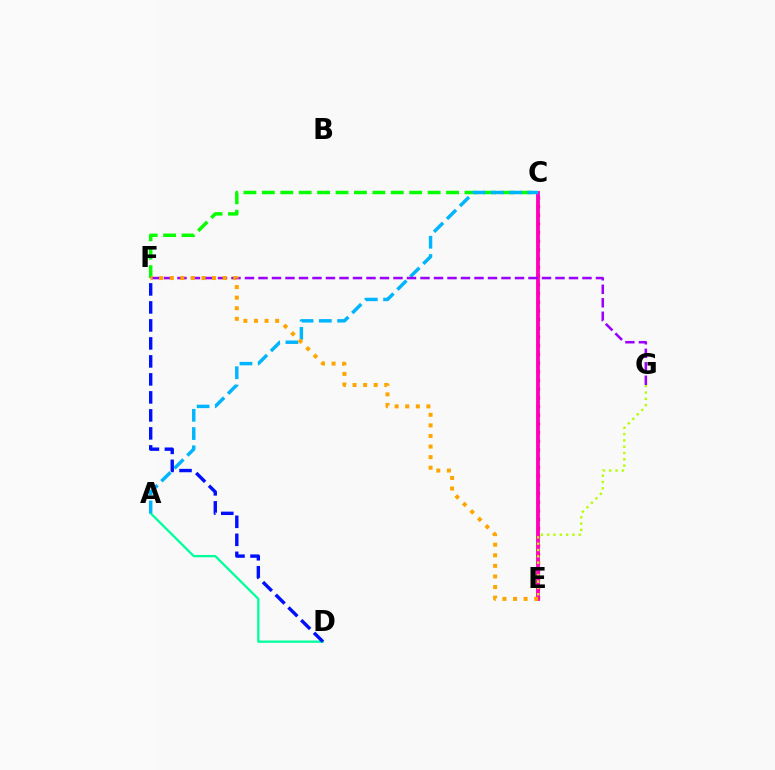{('C', 'F'): [{'color': '#08ff00', 'line_style': 'dashed', 'thickness': 2.5}], ('C', 'E'): [{'color': '#ff0000', 'line_style': 'dotted', 'thickness': 2.36}, {'color': '#ff00bd', 'line_style': 'solid', 'thickness': 2.76}], ('A', 'D'): [{'color': '#00ff9d', 'line_style': 'solid', 'thickness': 1.66}], ('A', 'C'): [{'color': '#00b5ff', 'line_style': 'dashed', 'thickness': 2.48}], ('F', 'G'): [{'color': '#9b00ff', 'line_style': 'dashed', 'thickness': 1.83}], ('E', 'G'): [{'color': '#b3ff00', 'line_style': 'dotted', 'thickness': 1.72}], ('E', 'F'): [{'color': '#ffa500', 'line_style': 'dotted', 'thickness': 2.88}], ('D', 'F'): [{'color': '#0010ff', 'line_style': 'dashed', 'thickness': 2.44}]}